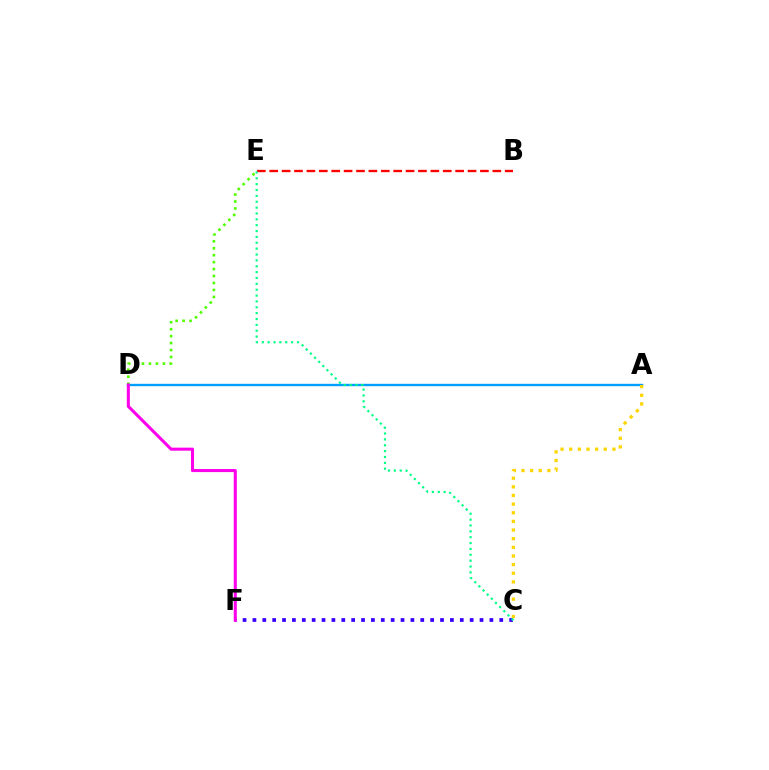{('D', 'E'): [{'color': '#4fff00', 'line_style': 'dotted', 'thickness': 1.89}], ('A', 'D'): [{'color': '#009eff', 'line_style': 'solid', 'thickness': 1.7}], ('C', 'F'): [{'color': '#3700ff', 'line_style': 'dotted', 'thickness': 2.68}], ('A', 'C'): [{'color': '#ffd500', 'line_style': 'dotted', 'thickness': 2.35}], ('B', 'E'): [{'color': '#ff0000', 'line_style': 'dashed', 'thickness': 1.68}], ('C', 'E'): [{'color': '#00ff86', 'line_style': 'dotted', 'thickness': 1.59}], ('D', 'F'): [{'color': '#ff00ed', 'line_style': 'solid', 'thickness': 2.2}]}